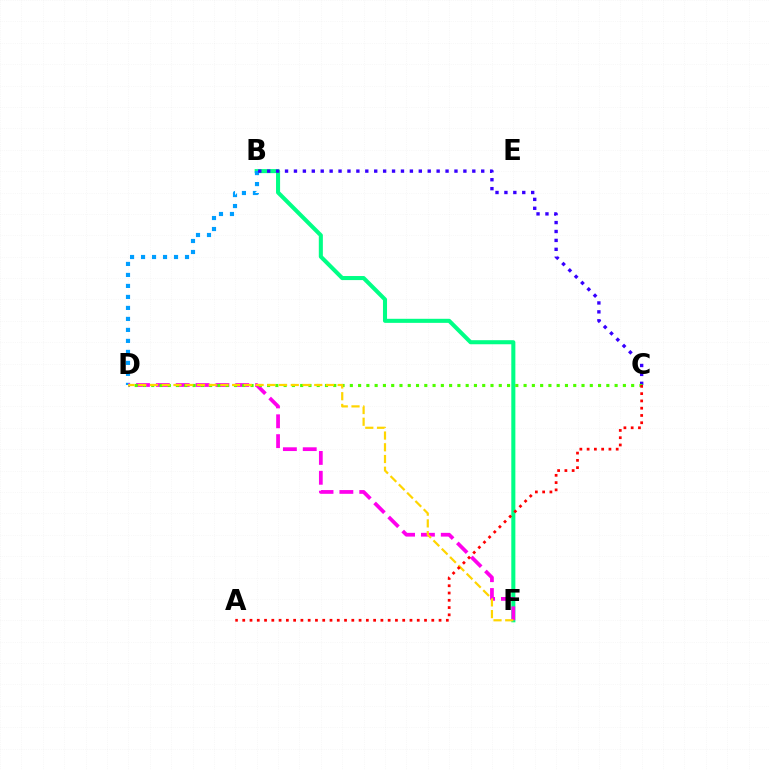{('B', 'F'): [{'color': '#00ff86', 'line_style': 'solid', 'thickness': 2.92}], ('B', 'D'): [{'color': '#009eff', 'line_style': 'dotted', 'thickness': 2.99}], ('D', 'F'): [{'color': '#ff00ed', 'line_style': 'dashed', 'thickness': 2.7}, {'color': '#ffd500', 'line_style': 'dashed', 'thickness': 1.59}], ('B', 'C'): [{'color': '#3700ff', 'line_style': 'dotted', 'thickness': 2.42}], ('C', 'D'): [{'color': '#4fff00', 'line_style': 'dotted', 'thickness': 2.25}], ('A', 'C'): [{'color': '#ff0000', 'line_style': 'dotted', 'thickness': 1.98}]}